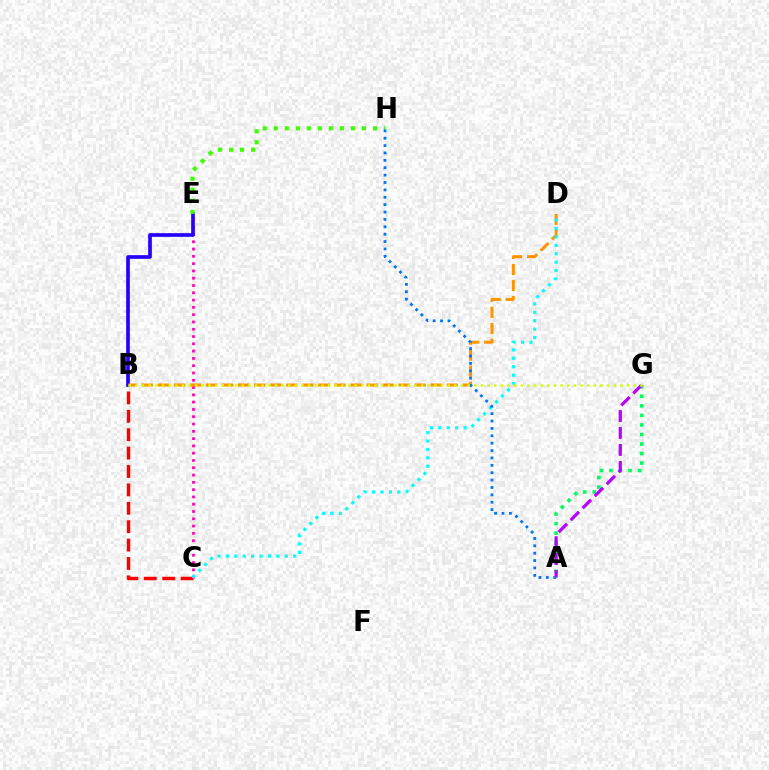{('B', 'C'): [{'color': '#ff0000', 'line_style': 'dashed', 'thickness': 2.5}], ('C', 'E'): [{'color': '#ff00ac', 'line_style': 'dotted', 'thickness': 1.98}], ('A', 'G'): [{'color': '#00ff5c', 'line_style': 'dotted', 'thickness': 2.59}, {'color': '#b900ff', 'line_style': 'dashed', 'thickness': 2.31}], ('B', 'E'): [{'color': '#2500ff', 'line_style': 'solid', 'thickness': 2.65}], ('B', 'D'): [{'color': '#ff9400', 'line_style': 'dashed', 'thickness': 2.18}], ('C', 'D'): [{'color': '#00fff6', 'line_style': 'dotted', 'thickness': 2.29}], ('E', 'H'): [{'color': '#3dff00', 'line_style': 'dotted', 'thickness': 2.99}], ('A', 'H'): [{'color': '#0074ff', 'line_style': 'dotted', 'thickness': 2.01}], ('B', 'G'): [{'color': '#d1ff00', 'line_style': 'dotted', 'thickness': 1.81}]}